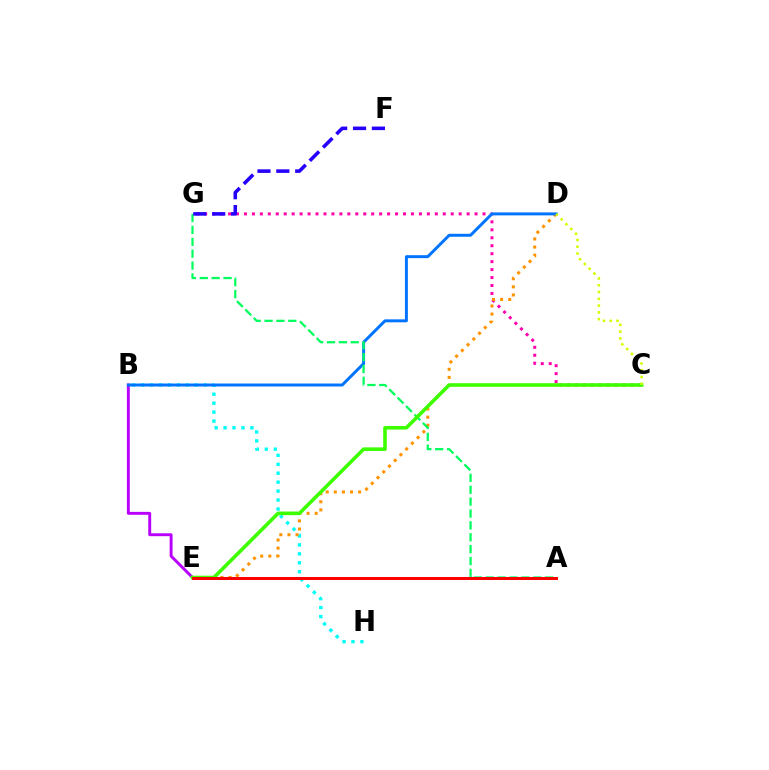{('C', 'G'): [{'color': '#ff00ac', 'line_style': 'dotted', 'thickness': 2.16}], ('B', 'H'): [{'color': '#00fff6', 'line_style': 'dotted', 'thickness': 2.43}], ('B', 'E'): [{'color': '#b900ff', 'line_style': 'solid', 'thickness': 2.1}], ('D', 'E'): [{'color': '#ff9400', 'line_style': 'dotted', 'thickness': 2.2}], ('B', 'D'): [{'color': '#0074ff', 'line_style': 'solid', 'thickness': 2.13}], ('A', 'G'): [{'color': '#00ff5c', 'line_style': 'dashed', 'thickness': 1.61}], ('C', 'E'): [{'color': '#3dff00', 'line_style': 'solid', 'thickness': 2.59}], ('C', 'D'): [{'color': '#d1ff00', 'line_style': 'dotted', 'thickness': 1.84}], ('F', 'G'): [{'color': '#2500ff', 'line_style': 'dashed', 'thickness': 2.56}], ('A', 'E'): [{'color': '#ff0000', 'line_style': 'solid', 'thickness': 2.16}]}